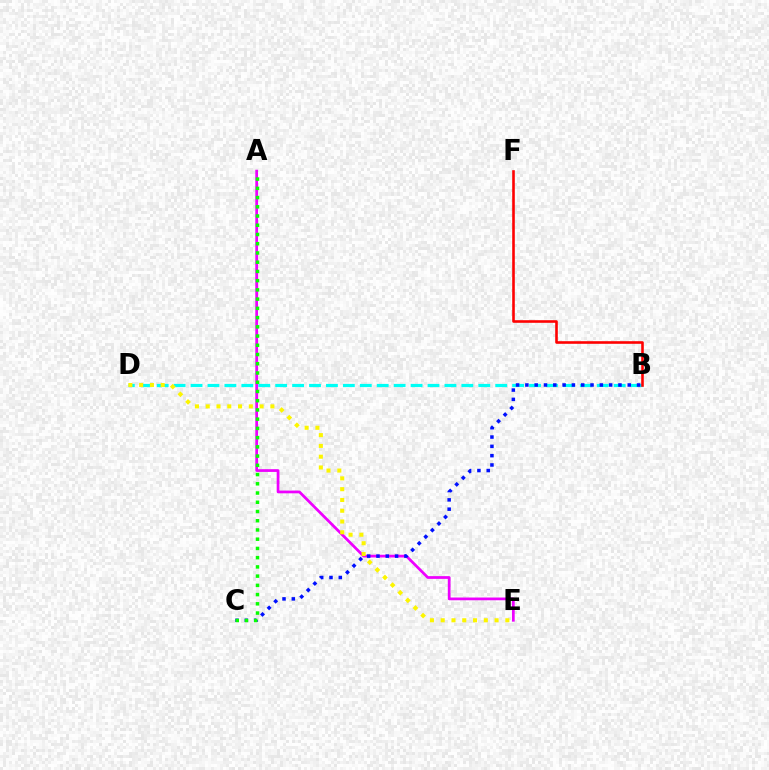{('A', 'E'): [{'color': '#ee00ff', 'line_style': 'solid', 'thickness': 1.97}], ('B', 'D'): [{'color': '#00fff6', 'line_style': 'dashed', 'thickness': 2.3}], ('B', 'C'): [{'color': '#0010ff', 'line_style': 'dotted', 'thickness': 2.53}], ('A', 'C'): [{'color': '#08ff00', 'line_style': 'dotted', 'thickness': 2.51}], ('D', 'E'): [{'color': '#fcf500', 'line_style': 'dotted', 'thickness': 2.93}], ('B', 'F'): [{'color': '#ff0000', 'line_style': 'solid', 'thickness': 1.87}]}